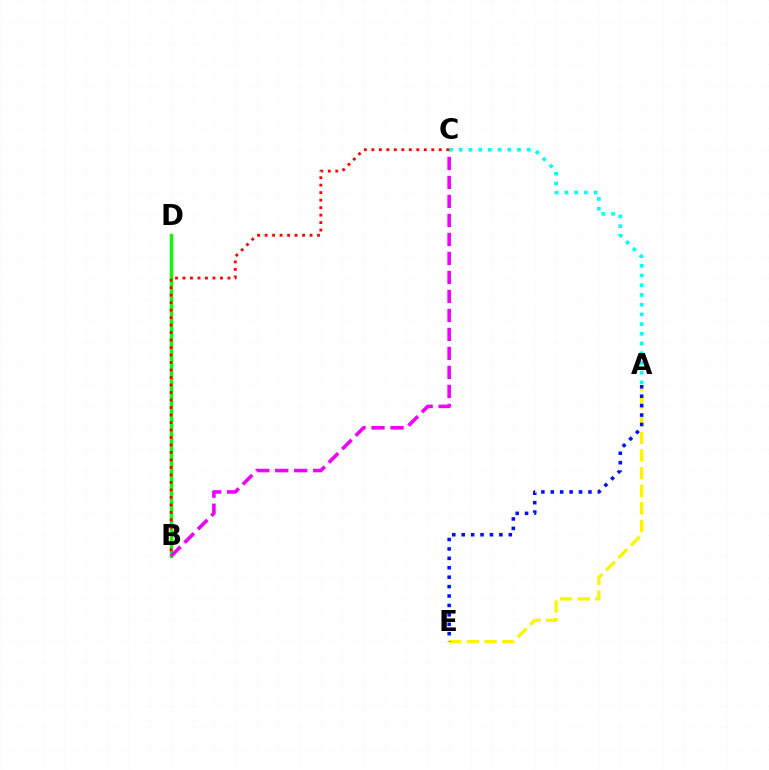{('B', 'D'): [{'color': '#08ff00', 'line_style': 'solid', 'thickness': 2.43}], ('B', 'C'): [{'color': '#ee00ff', 'line_style': 'dashed', 'thickness': 2.58}, {'color': '#ff0000', 'line_style': 'dotted', 'thickness': 2.04}], ('A', 'C'): [{'color': '#00fff6', 'line_style': 'dotted', 'thickness': 2.64}], ('A', 'E'): [{'color': '#fcf500', 'line_style': 'dashed', 'thickness': 2.39}, {'color': '#0010ff', 'line_style': 'dotted', 'thickness': 2.56}]}